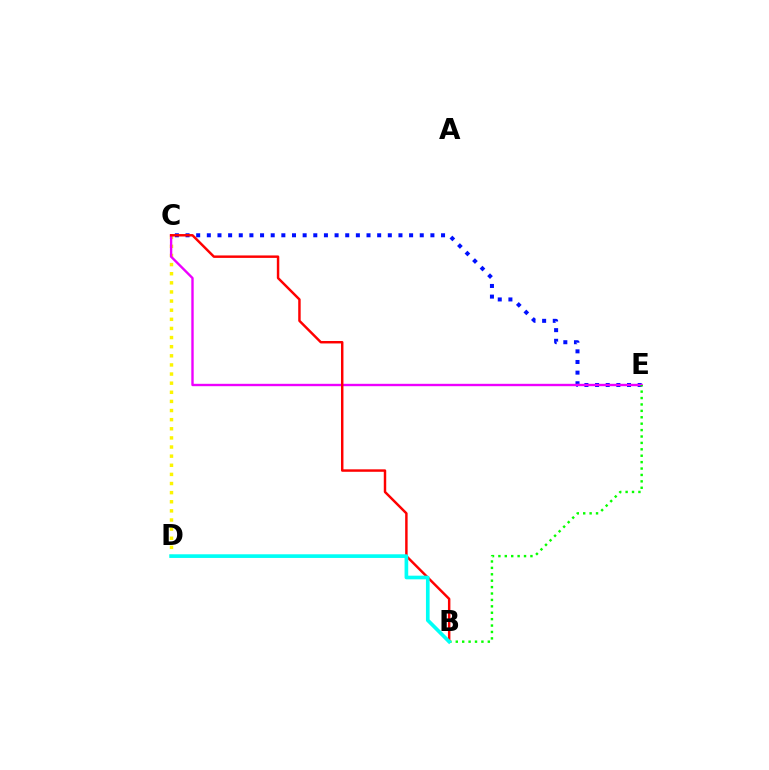{('C', 'E'): [{'color': '#0010ff', 'line_style': 'dotted', 'thickness': 2.89}, {'color': '#ee00ff', 'line_style': 'solid', 'thickness': 1.71}], ('C', 'D'): [{'color': '#fcf500', 'line_style': 'dotted', 'thickness': 2.48}], ('B', 'E'): [{'color': '#08ff00', 'line_style': 'dotted', 'thickness': 1.74}], ('B', 'C'): [{'color': '#ff0000', 'line_style': 'solid', 'thickness': 1.77}], ('B', 'D'): [{'color': '#00fff6', 'line_style': 'solid', 'thickness': 2.63}]}